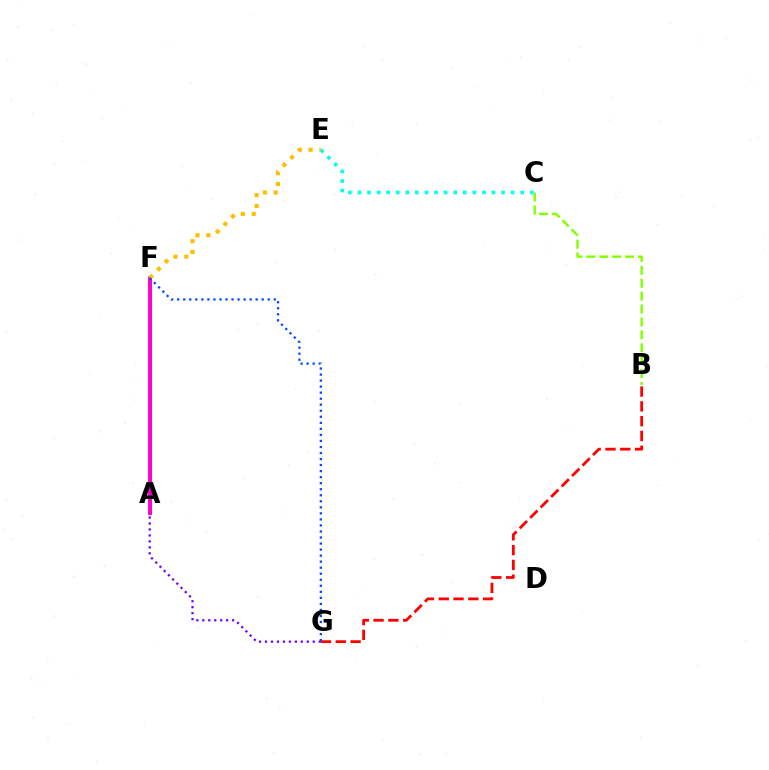{('A', 'G'): [{'color': '#7200ff', 'line_style': 'dotted', 'thickness': 1.62}], ('A', 'F'): [{'color': '#00ff39', 'line_style': 'solid', 'thickness': 1.91}, {'color': '#ff00cf', 'line_style': 'solid', 'thickness': 2.83}], ('B', 'C'): [{'color': '#84ff00', 'line_style': 'dashed', 'thickness': 1.75}], ('C', 'E'): [{'color': '#00fff6', 'line_style': 'dotted', 'thickness': 2.6}], ('B', 'G'): [{'color': '#ff0000', 'line_style': 'dashed', 'thickness': 2.01}], ('E', 'F'): [{'color': '#ffbd00', 'line_style': 'dotted', 'thickness': 2.95}], ('F', 'G'): [{'color': '#004bff', 'line_style': 'dotted', 'thickness': 1.64}]}